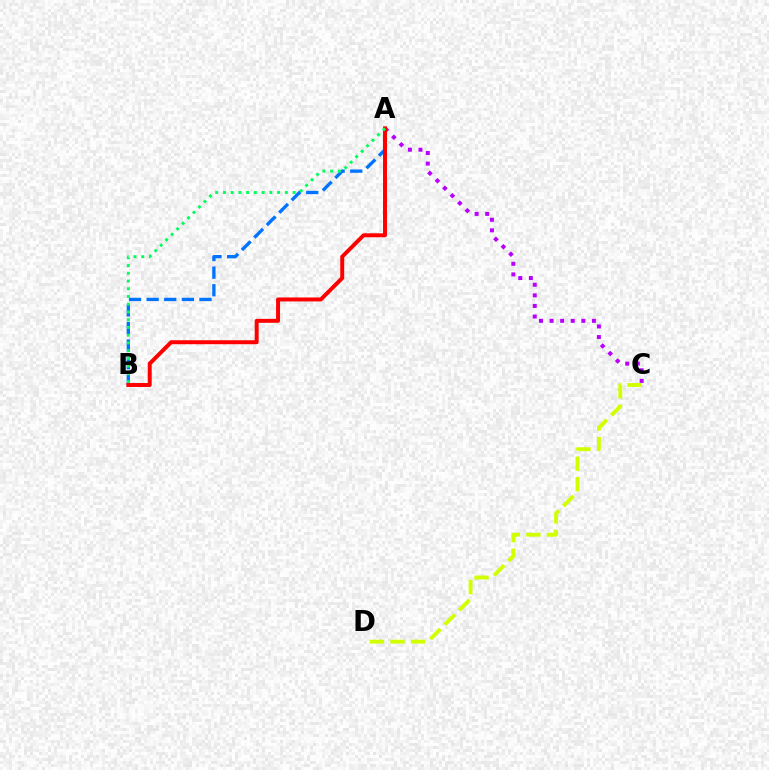{('A', 'C'): [{'color': '#b900ff', 'line_style': 'dotted', 'thickness': 2.88}], ('C', 'D'): [{'color': '#d1ff00', 'line_style': 'dashed', 'thickness': 2.79}], ('A', 'B'): [{'color': '#0074ff', 'line_style': 'dashed', 'thickness': 2.39}, {'color': '#ff0000', 'line_style': 'solid', 'thickness': 2.85}, {'color': '#00ff5c', 'line_style': 'dotted', 'thickness': 2.1}]}